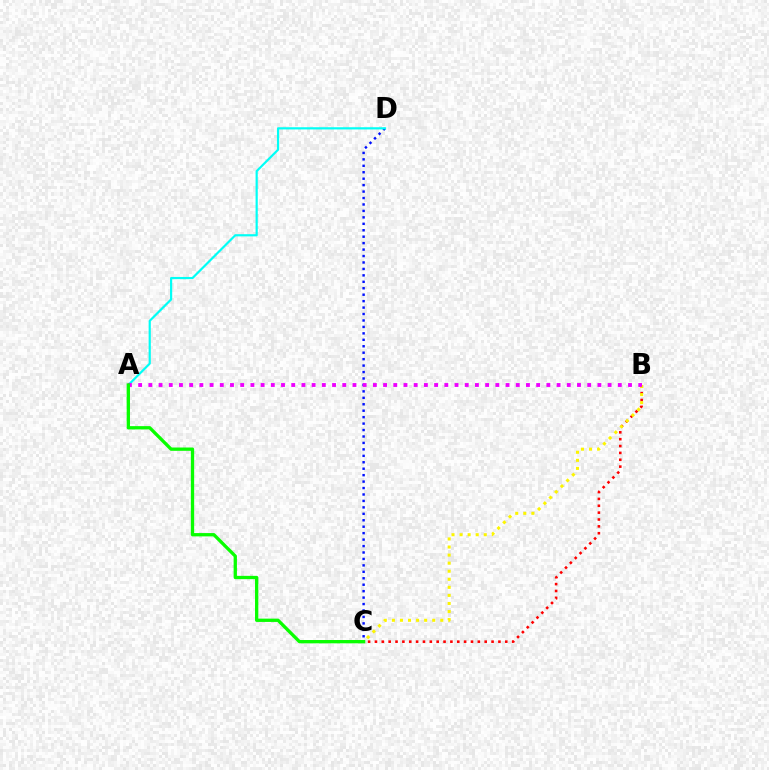{('C', 'D'): [{'color': '#0010ff', 'line_style': 'dotted', 'thickness': 1.75}], ('B', 'C'): [{'color': '#ff0000', 'line_style': 'dotted', 'thickness': 1.86}, {'color': '#fcf500', 'line_style': 'dotted', 'thickness': 2.19}], ('A', 'D'): [{'color': '#00fff6', 'line_style': 'solid', 'thickness': 1.57}], ('A', 'B'): [{'color': '#ee00ff', 'line_style': 'dotted', 'thickness': 2.77}], ('A', 'C'): [{'color': '#08ff00', 'line_style': 'solid', 'thickness': 2.38}]}